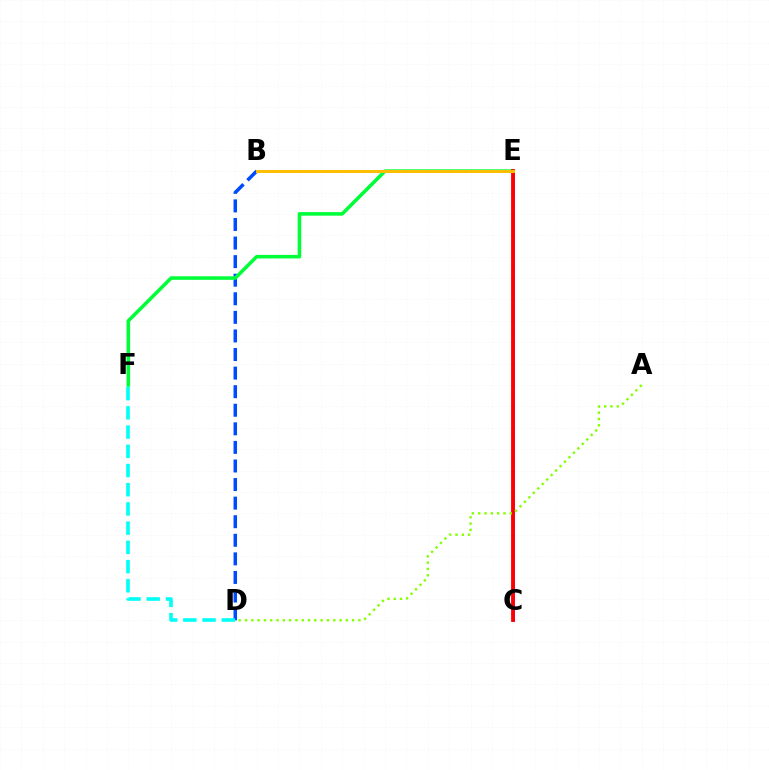{('B', 'D'): [{'color': '#004bff', 'line_style': 'dashed', 'thickness': 2.52}], ('C', 'E'): [{'color': '#ff00cf', 'line_style': 'solid', 'thickness': 1.78}, {'color': '#7200ff', 'line_style': 'solid', 'thickness': 1.89}, {'color': '#ff0000', 'line_style': 'solid', 'thickness': 2.71}], ('E', 'F'): [{'color': '#00ff39', 'line_style': 'solid', 'thickness': 2.57}], ('A', 'D'): [{'color': '#84ff00', 'line_style': 'dotted', 'thickness': 1.71}], ('B', 'E'): [{'color': '#ffbd00', 'line_style': 'solid', 'thickness': 2.12}], ('D', 'F'): [{'color': '#00fff6', 'line_style': 'dashed', 'thickness': 2.61}]}